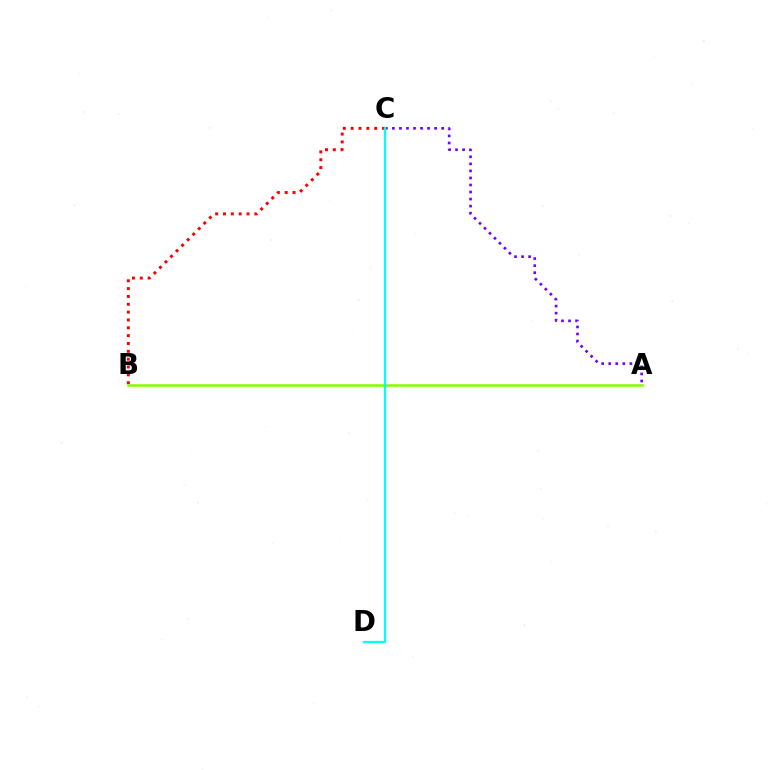{('A', 'C'): [{'color': '#7200ff', 'line_style': 'dotted', 'thickness': 1.91}], ('B', 'C'): [{'color': '#ff0000', 'line_style': 'dotted', 'thickness': 2.13}], ('A', 'B'): [{'color': '#84ff00', 'line_style': 'solid', 'thickness': 1.82}], ('C', 'D'): [{'color': '#00fff6', 'line_style': 'solid', 'thickness': 1.65}]}